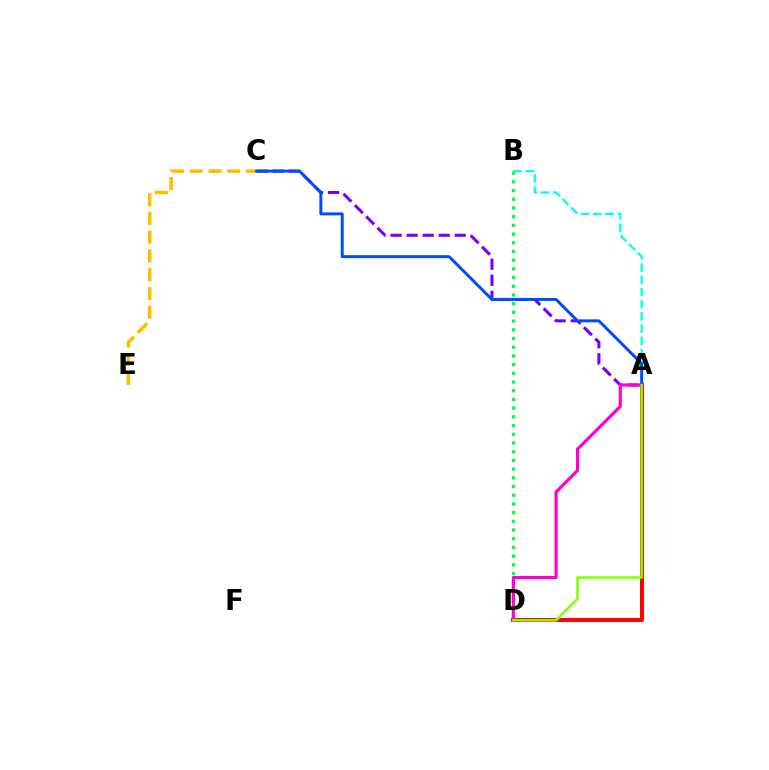{('A', 'C'): [{'color': '#7200ff', 'line_style': 'dashed', 'thickness': 2.18}, {'color': '#004bff', 'line_style': 'solid', 'thickness': 2.12}], ('C', 'E'): [{'color': '#ffbd00', 'line_style': 'dashed', 'thickness': 2.55}], ('A', 'B'): [{'color': '#00fff6', 'line_style': 'dashed', 'thickness': 1.66}], ('A', 'D'): [{'color': '#ff0000', 'line_style': 'solid', 'thickness': 2.85}, {'color': '#ff00cf', 'line_style': 'solid', 'thickness': 2.25}, {'color': '#84ff00', 'line_style': 'solid', 'thickness': 1.82}], ('B', 'D'): [{'color': '#00ff39', 'line_style': 'dotted', 'thickness': 2.37}]}